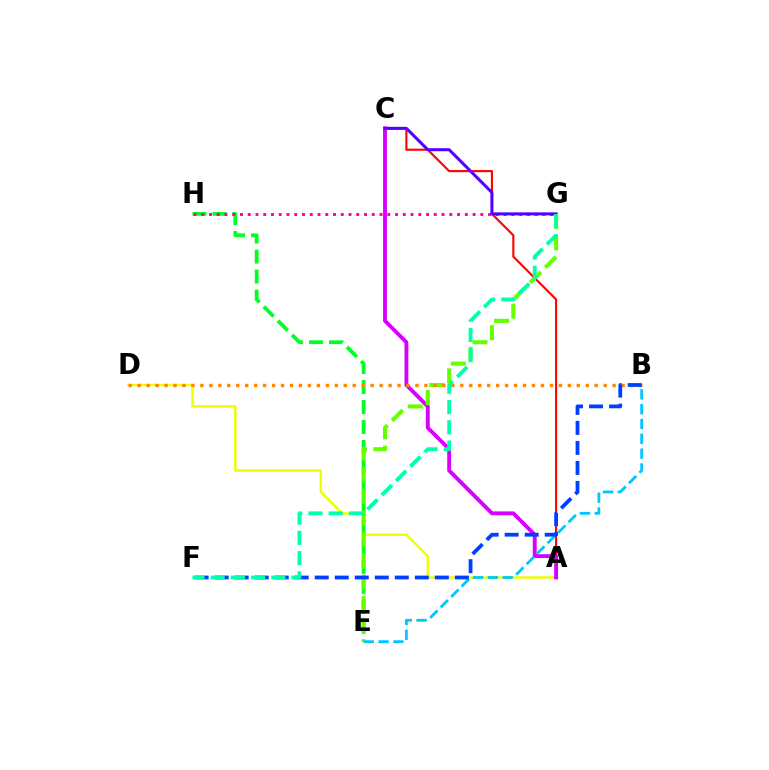{('A', 'C'): [{'color': '#ff0000', 'line_style': 'solid', 'thickness': 1.52}, {'color': '#d600ff', 'line_style': 'solid', 'thickness': 2.79}], ('A', 'D'): [{'color': '#eeff00', 'line_style': 'solid', 'thickness': 1.74}], ('E', 'H'): [{'color': '#00ff27', 'line_style': 'dashed', 'thickness': 2.71}], ('G', 'H'): [{'color': '#ff00a0', 'line_style': 'dotted', 'thickness': 2.11}], ('E', 'G'): [{'color': '#66ff00', 'line_style': 'dashed', 'thickness': 2.92}], ('C', 'G'): [{'color': '#4f00ff', 'line_style': 'solid', 'thickness': 2.17}], ('B', 'D'): [{'color': '#ff8800', 'line_style': 'dotted', 'thickness': 2.43}], ('B', 'E'): [{'color': '#00c7ff', 'line_style': 'dashed', 'thickness': 2.02}], ('B', 'F'): [{'color': '#003fff', 'line_style': 'dashed', 'thickness': 2.72}], ('F', 'G'): [{'color': '#00ffaf', 'line_style': 'dashed', 'thickness': 2.75}]}